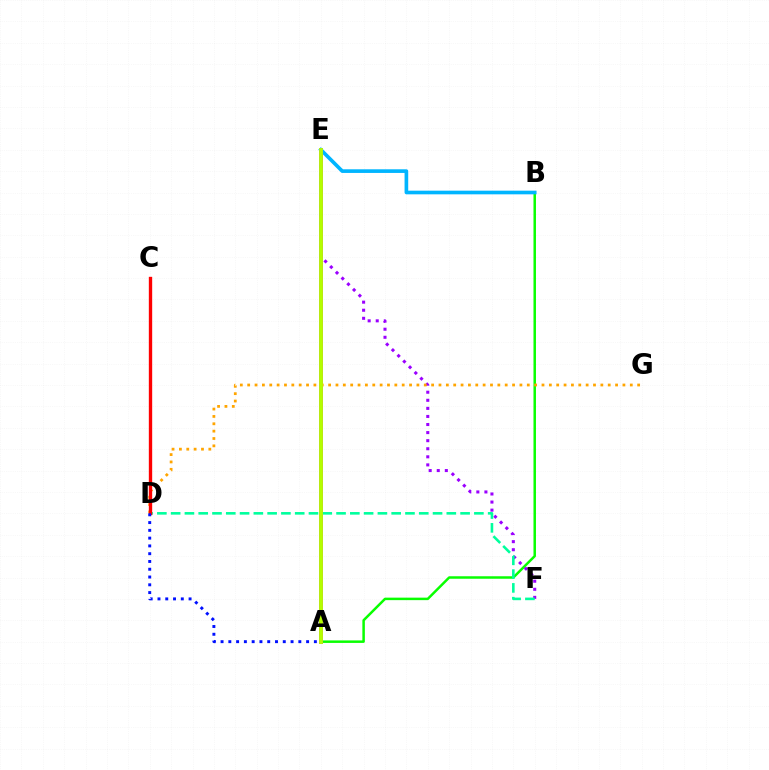{('A', 'B'): [{'color': '#08ff00', 'line_style': 'solid', 'thickness': 1.8}], ('A', 'E'): [{'color': '#ff00bd', 'line_style': 'solid', 'thickness': 2.79}, {'color': '#b3ff00', 'line_style': 'solid', 'thickness': 2.75}], ('B', 'E'): [{'color': '#00b5ff', 'line_style': 'solid', 'thickness': 2.63}], ('E', 'F'): [{'color': '#9b00ff', 'line_style': 'dotted', 'thickness': 2.19}], ('D', 'G'): [{'color': '#ffa500', 'line_style': 'dotted', 'thickness': 2.0}], ('D', 'F'): [{'color': '#00ff9d', 'line_style': 'dashed', 'thickness': 1.87}], ('C', 'D'): [{'color': '#ff0000', 'line_style': 'solid', 'thickness': 2.41}], ('A', 'D'): [{'color': '#0010ff', 'line_style': 'dotted', 'thickness': 2.11}]}